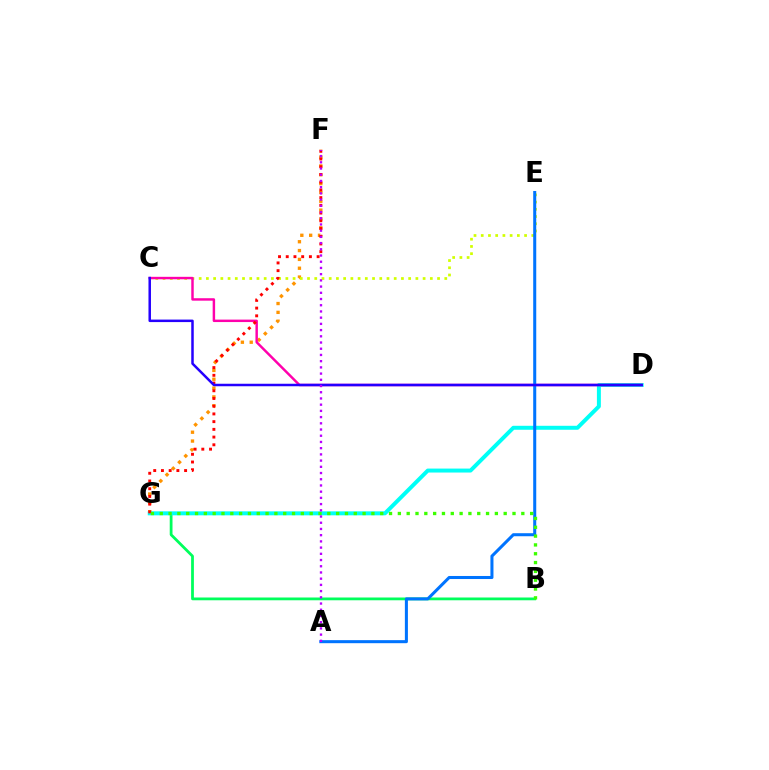{('F', 'G'): [{'color': '#ff9400', 'line_style': 'dotted', 'thickness': 2.4}, {'color': '#ff0000', 'line_style': 'dotted', 'thickness': 2.1}], ('B', 'G'): [{'color': '#00ff5c', 'line_style': 'solid', 'thickness': 2.0}, {'color': '#3dff00', 'line_style': 'dotted', 'thickness': 2.4}], ('D', 'G'): [{'color': '#00fff6', 'line_style': 'solid', 'thickness': 2.86}], ('C', 'E'): [{'color': '#d1ff00', 'line_style': 'dotted', 'thickness': 1.96}], ('C', 'D'): [{'color': '#ff00ac', 'line_style': 'solid', 'thickness': 1.77}, {'color': '#2500ff', 'line_style': 'solid', 'thickness': 1.8}], ('A', 'E'): [{'color': '#0074ff', 'line_style': 'solid', 'thickness': 2.19}], ('A', 'F'): [{'color': '#b900ff', 'line_style': 'dotted', 'thickness': 1.69}]}